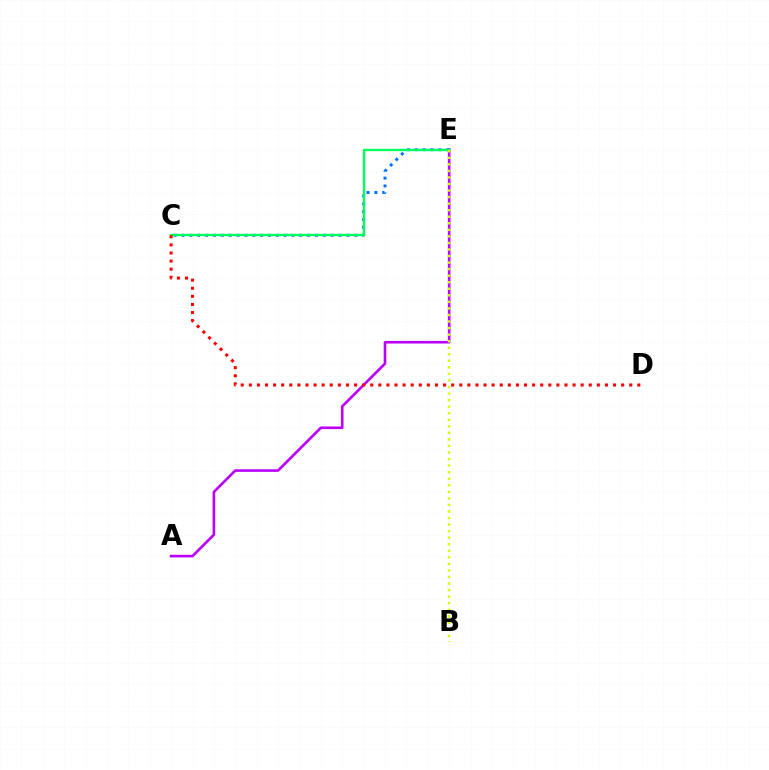{('A', 'E'): [{'color': '#b900ff', 'line_style': 'solid', 'thickness': 1.88}], ('C', 'E'): [{'color': '#0074ff', 'line_style': 'dotted', 'thickness': 2.13}, {'color': '#00ff5c', 'line_style': 'solid', 'thickness': 1.69}], ('C', 'D'): [{'color': '#ff0000', 'line_style': 'dotted', 'thickness': 2.2}], ('B', 'E'): [{'color': '#d1ff00', 'line_style': 'dotted', 'thickness': 1.78}]}